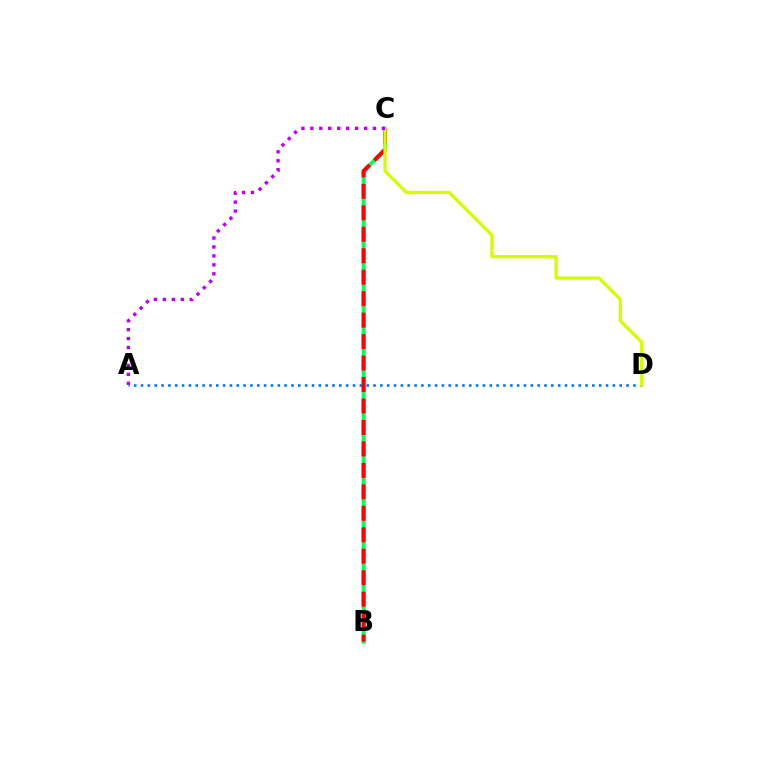{('B', 'C'): [{'color': '#00ff5c', 'line_style': 'solid', 'thickness': 2.79}, {'color': '#ff0000', 'line_style': 'dashed', 'thickness': 2.92}], ('A', 'D'): [{'color': '#0074ff', 'line_style': 'dotted', 'thickness': 1.86}], ('C', 'D'): [{'color': '#d1ff00', 'line_style': 'solid', 'thickness': 2.37}], ('A', 'C'): [{'color': '#b900ff', 'line_style': 'dotted', 'thickness': 2.43}]}